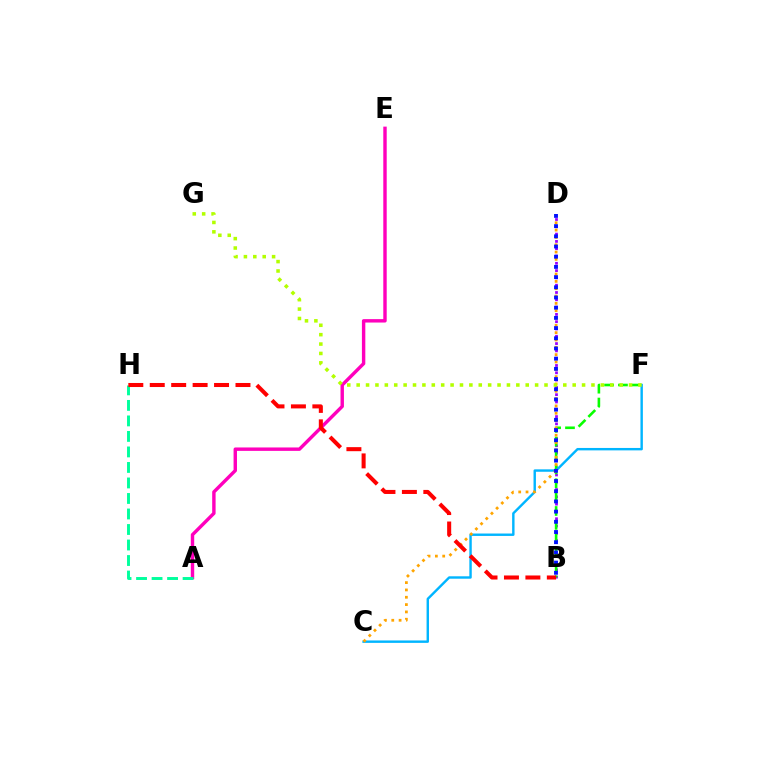{('A', 'E'): [{'color': '#ff00bd', 'line_style': 'solid', 'thickness': 2.46}], ('B', 'D'): [{'color': '#9b00ff', 'line_style': 'dotted', 'thickness': 1.98}, {'color': '#0010ff', 'line_style': 'dotted', 'thickness': 2.77}], ('A', 'H'): [{'color': '#00ff9d', 'line_style': 'dashed', 'thickness': 2.11}], ('B', 'F'): [{'color': '#08ff00', 'line_style': 'dashed', 'thickness': 1.88}], ('C', 'F'): [{'color': '#00b5ff', 'line_style': 'solid', 'thickness': 1.74}], ('C', 'D'): [{'color': '#ffa500', 'line_style': 'dotted', 'thickness': 1.99}], ('F', 'G'): [{'color': '#b3ff00', 'line_style': 'dotted', 'thickness': 2.55}], ('B', 'H'): [{'color': '#ff0000', 'line_style': 'dashed', 'thickness': 2.91}]}